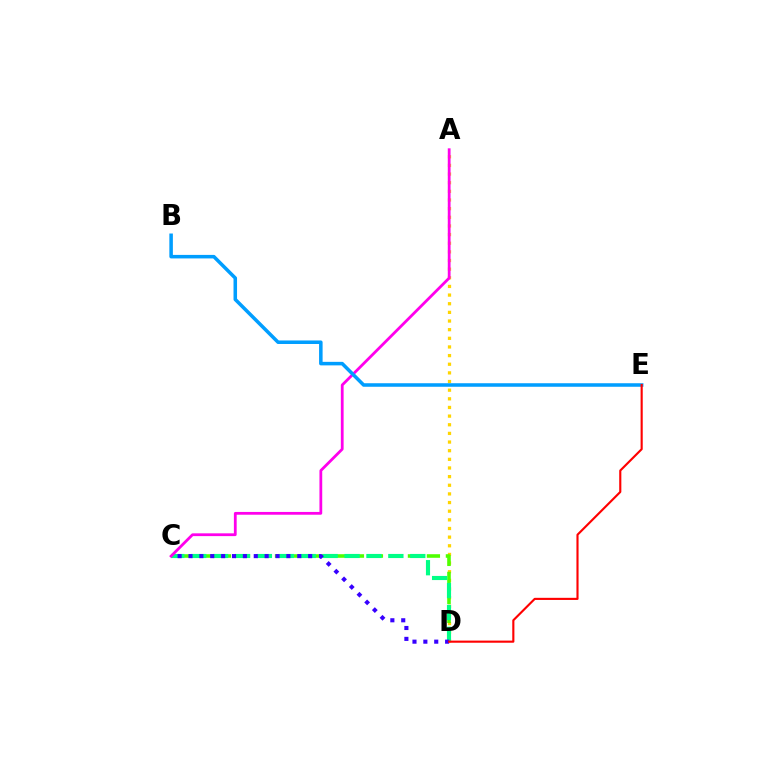{('A', 'D'): [{'color': '#ffd500', 'line_style': 'dotted', 'thickness': 2.35}], ('C', 'D'): [{'color': '#4fff00', 'line_style': 'dashed', 'thickness': 2.58}, {'color': '#00ff86', 'line_style': 'dashed', 'thickness': 2.98}, {'color': '#3700ff', 'line_style': 'dotted', 'thickness': 2.96}], ('A', 'C'): [{'color': '#ff00ed', 'line_style': 'solid', 'thickness': 2.0}], ('B', 'E'): [{'color': '#009eff', 'line_style': 'solid', 'thickness': 2.54}], ('D', 'E'): [{'color': '#ff0000', 'line_style': 'solid', 'thickness': 1.53}]}